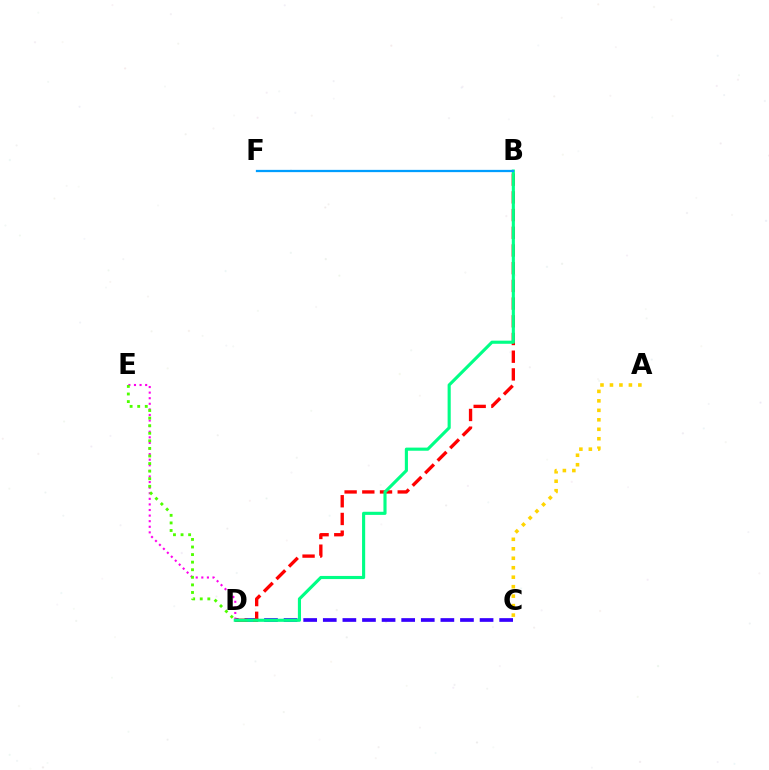{('C', 'D'): [{'color': '#3700ff', 'line_style': 'dashed', 'thickness': 2.66}], ('D', 'E'): [{'color': '#ff00ed', 'line_style': 'dotted', 'thickness': 1.52}, {'color': '#4fff00', 'line_style': 'dotted', 'thickness': 2.06}], ('A', 'C'): [{'color': '#ffd500', 'line_style': 'dotted', 'thickness': 2.57}], ('B', 'D'): [{'color': '#ff0000', 'line_style': 'dashed', 'thickness': 2.4}, {'color': '#00ff86', 'line_style': 'solid', 'thickness': 2.25}], ('B', 'F'): [{'color': '#009eff', 'line_style': 'solid', 'thickness': 1.63}]}